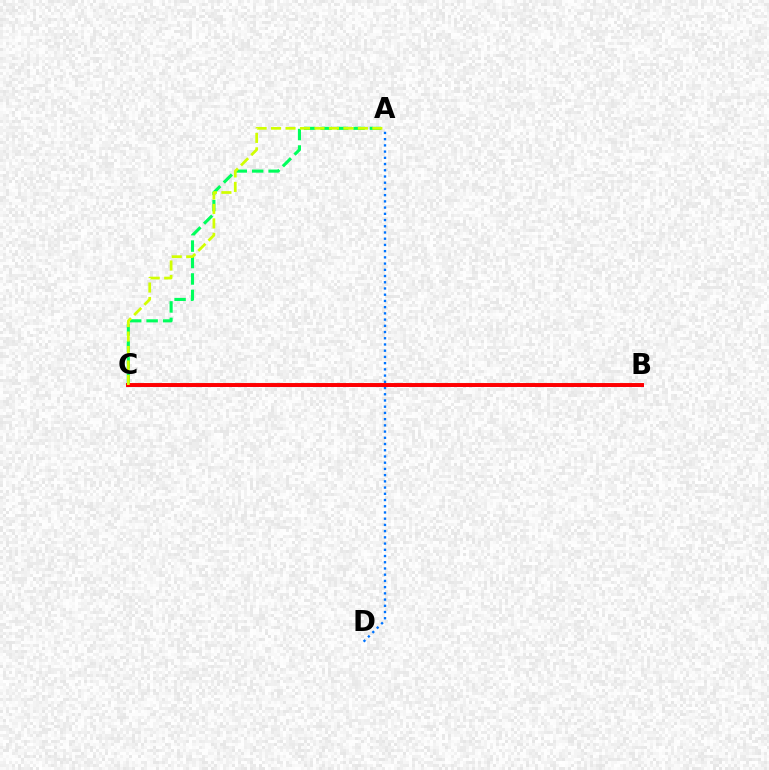{('A', 'D'): [{'color': '#0074ff', 'line_style': 'dotted', 'thickness': 1.69}], ('B', 'C'): [{'color': '#b900ff', 'line_style': 'solid', 'thickness': 2.13}, {'color': '#ff0000', 'line_style': 'solid', 'thickness': 2.82}], ('A', 'C'): [{'color': '#00ff5c', 'line_style': 'dashed', 'thickness': 2.23}, {'color': '#d1ff00', 'line_style': 'dashed', 'thickness': 1.97}]}